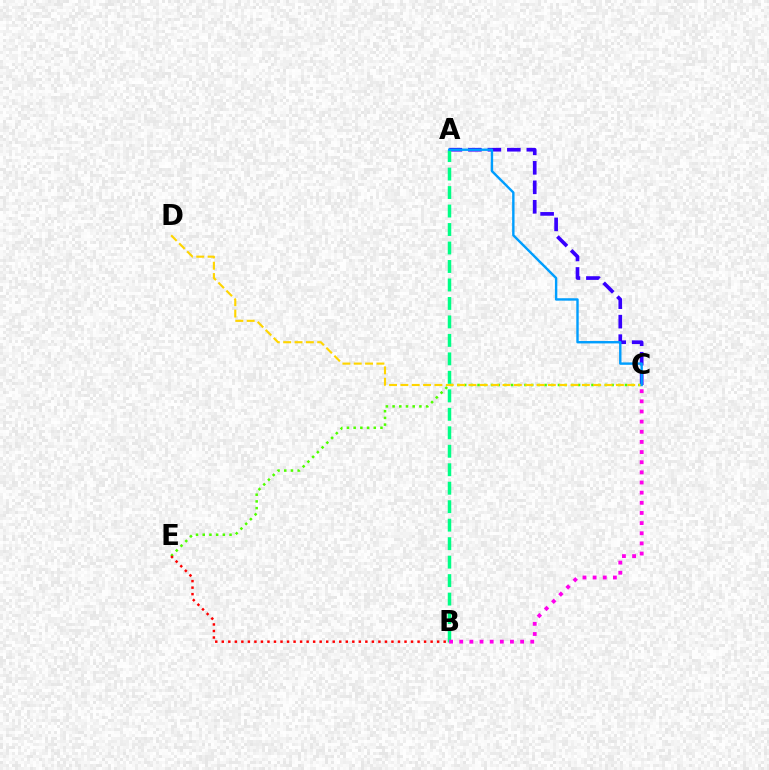{('A', 'C'): [{'color': '#3700ff', 'line_style': 'dashed', 'thickness': 2.65}, {'color': '#009eff', 'line_style': 'solid', 'thickness': 1.73}], ('C', 'E'): [{'color': '#4fff00', 'line_style': 'dotted', 'thickness': 1.82}], ('C', 'D'): [{'color': '#ffd500', 'line_style': 'dashed', 'thickness': 1.54}], ('A', 'B'): [{'color': '#00ff86', 'line_style': 'dashed', 'thickness': 2.51}], ('B', 'E'): [{'color': '#ff0000', 'line_style': 'dotted', 'thickness': 1.77}], ('B', 'C'): [{'color': '#ff00ed', 'line_style': 'dotted', 'thickness': 2.76}]}